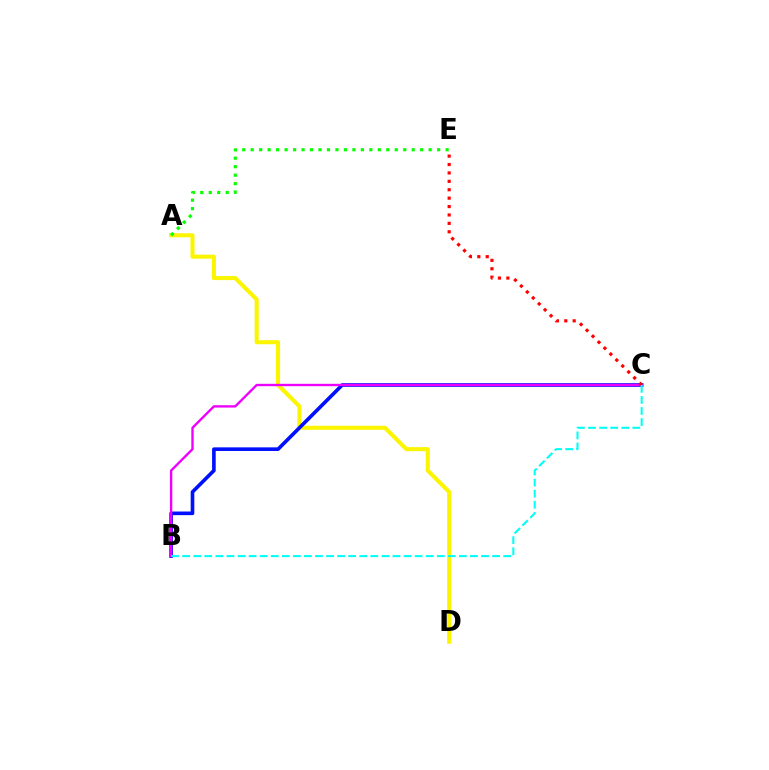{('A', 'D'): [{'color': '#fcf500', 'line_style': 'solid', 'thickness': 2.93}], ('A', 'E'): [{'color': '#08ff00', 'line_style': 'dotted', 'thickness': 2.3}], ('B', 'C'): [{'color': '#0010ff', 'line_style': 'solid', 'thickness': 2.62}, {'color': '#ee00ff', 'line_style': 'solid', 'thickness': 1.7}, {'color': '#00fff6', 'line_style': 'dashed', 'thickness': 1.5}], ('C', 'E'): [{'color': '#ff0000', 'line_style': 'dotted', 'thickness': 2.28}]}